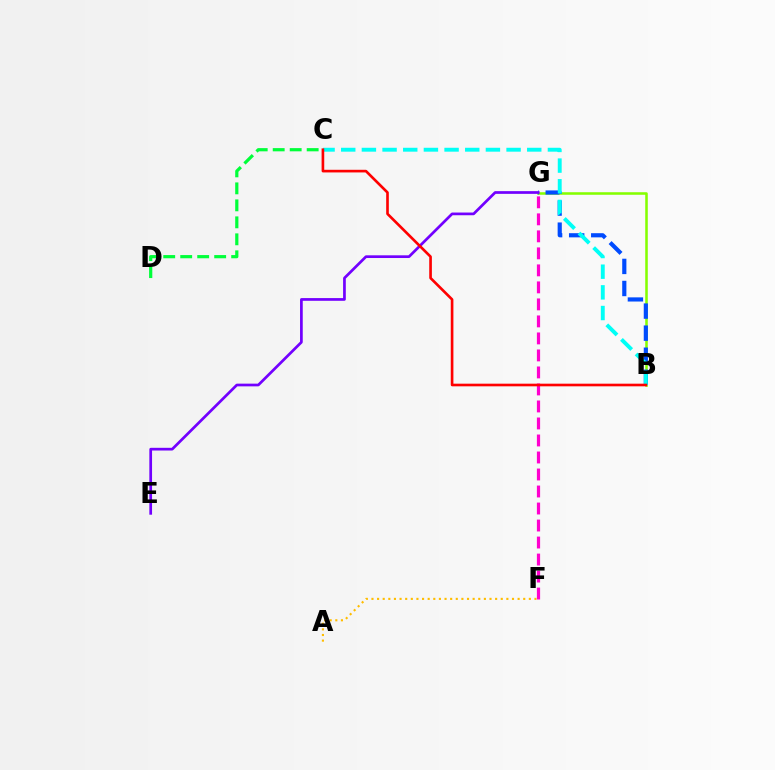{('B', 'G'): [{'color': '#84ff00', 'line_style': 'solid', 'thickness': 1.83}, {'color': '#004bff', 'line_style': 'dashed', 'thickness': 3.0}], ('E', 'G'): [{'color': '#7200ff', 'line_style': 'solid', 'thickness': 1.95}], ('B', 'C'): [{'color': '#00fff6', 'line_style': 'dashed', 'thickness': 2.81}, {'color': '#ff0000', 'line_style': 'solid', 'thickness': 1.9}], ('C', 'D'): [{'color': '#00ff39', 'line_style': 'dashed', 'thickness': 2.31}], ('A', 'F'): [{'color': '#ffbd00', 'line_style': 'dotted', 'thickness': 1.53}], ('F', 'G'): [{'color': '#ff00cf', 'line_style': 'dashed', 'thickness': 2.31}]}